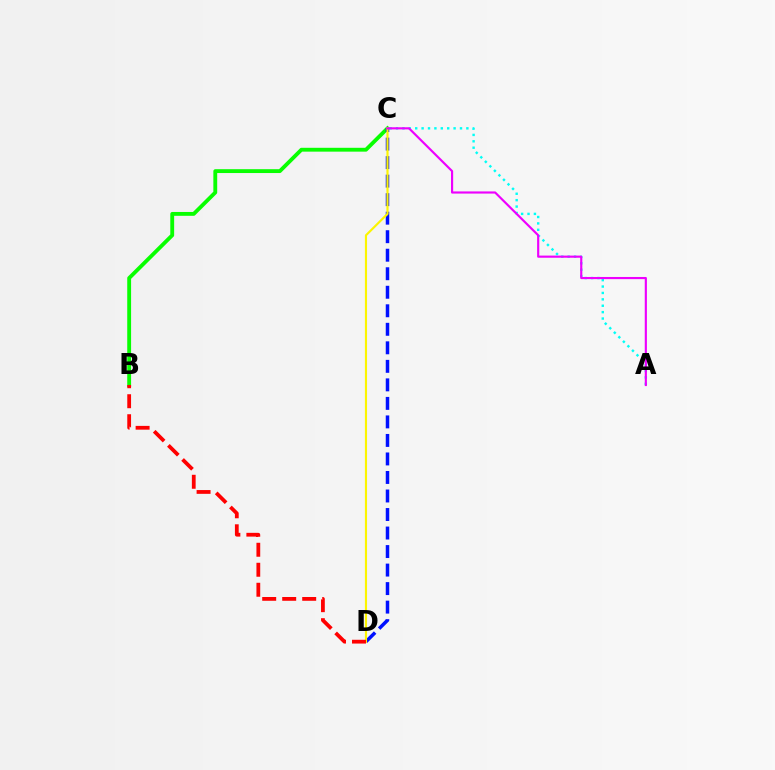{('A', 'C'): [{'color': '#00fff6', 'line_style': 'dotted', 'thickness': 1.74}, {'color': '#ee00ff', 'line_style': 'solid', 'thickness': 1.55}], ('B', 'C'): [{'color': '#08ff00', 'line_style': 'solid', 'thickness': 2.77}], ('C', 'D'): [{'color': '#0010ff', 'line_style': 'dashed', 'thickness': 2.52}, {'color': '#fcf500', 'line_style': 'solid', 'thickness': 1.55}], ('B', 'D'): [{'color': '#ff0000', 'line_style': 'dashed', 'thickness': 2.72}]}